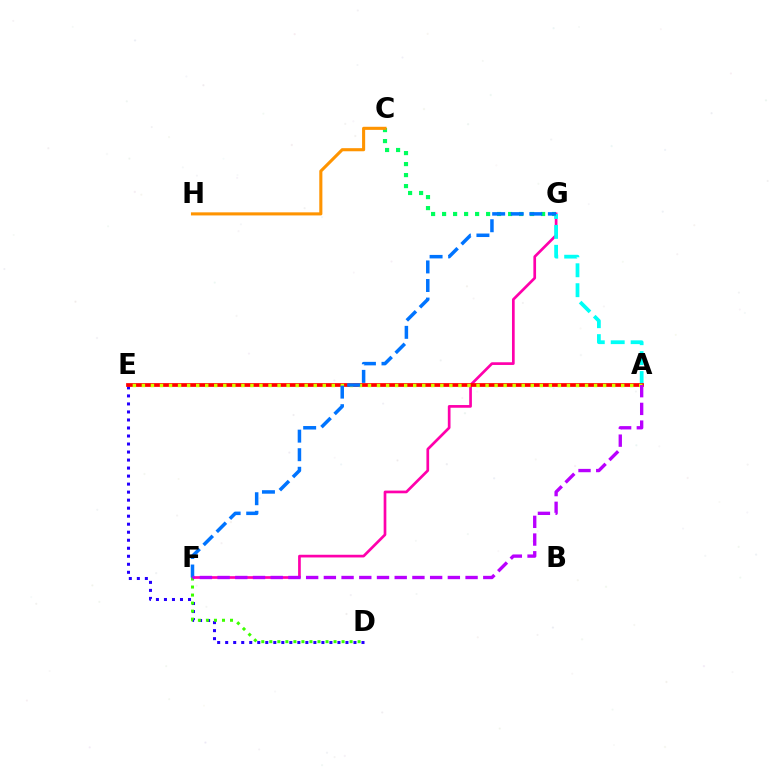{('C', 'G'): [{'color': '#00ff5c', 'line_style': 'dotted', 'thickness': 2.99}], ('F', 'G'): [{'color': '#ff00ac', 'line_style': 'solid', 'thickness': 1.94}, {'color': '#0074ff', 'line_style': 'dashed', 'thickness': 2.52}], ('A', 'G'): [{'color': '#00fff6', 'line_style': 'dashed', 'thickness': 2.71}], ('D', 'E'): [{'color': '#2500ff', 'line_style': 'dotted', 'thickness': 2.18}], ('A', 'E'): [{'color': '#ff0000', 'line_style': 'solid', 'thickness': 2.69}, {'color': '#d1ff00', 'line_style': 'dotted', 'thickness': 2.46}], ('D', 'F'): [{'color': '#3dff00', 'line_style': 'dotted', 'thickness': 2.18}], ('C', 'H'): [{'color': '#ff9400', 'line_style': 'solid', 'thickness': 2.23}], ('A', 'F'): [{'color': '#b900ff', 'line_style': 'dashed', 'thickness': 2.41}]}